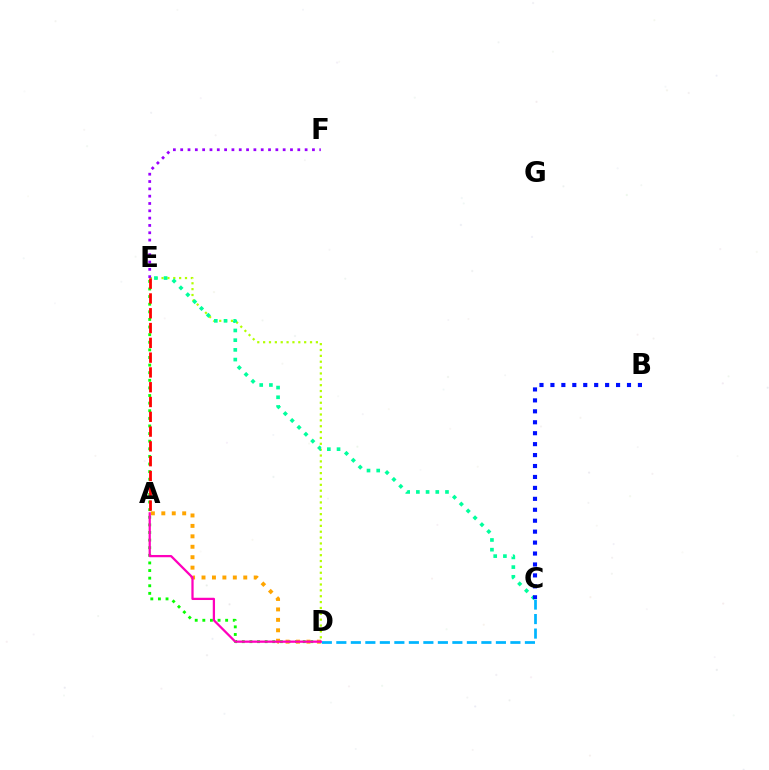{('D', 'E'): [{'color': '#b3ff00', 'line_style': 'dotted', 'thickness': 1.59}, {'color': '#08ff00', 'line_style': 'dotted', 'thickness': 2.07}], ('A', 'D'): [{'color': '#ffa500', 'line_style': 'dotted', 'thickness': 2.84}, {'color': '#ff00bd', 'line_style': 'solid', 'thickness': 1.62}], ('A', 'E'): [{'color': '#ff0000', 'line_style': 'dashed', 'thickness': 2.01}], ('E', 'F'): [{'color': '#9b00ff', 'line_style': 'dotted', 'thickness': 1.99}], ('C', 'E'): [{'color': '#00ff9d', 'line_style': 'dotted', 'thickness': 2.64}], ('B', 'C'): [{'color': '#0010ff', 'line_style': 'dotted', 'thickness': 2.97}], ('C', 'D'): [{'color': '#00b5ff', 'line_style': 'dashed', 'thickness': 1.97}]}